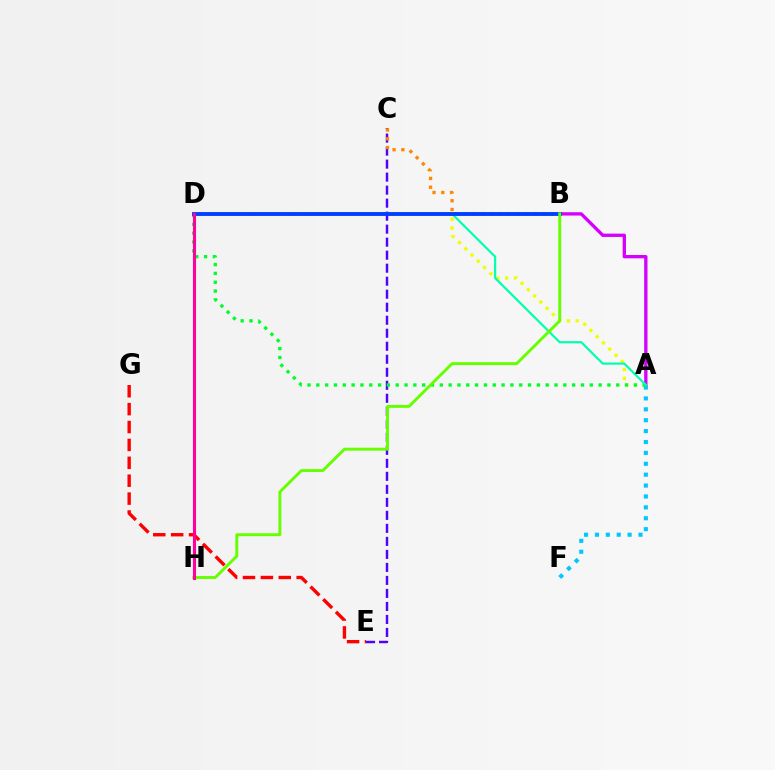{('A', 'B'): [{'color': '#d600ff', 'line_style': 'solid', 'thickness': 2.39}], ('E', 'G'): [{'color': '#ff0000', 'line_style': 'dashed', 'thickness': 2.43}], ('A', 'D'): [{'color': '#eeff00', 'line_style': 'dotted', 'thickness': 2.4}, {'color': '#00ff27', 'line_style': 'dotted', 'thickness': 2.4}, {'color': '#00ffaf', 'line_style': 'solid', 'thickness': 1.57}], ('A', 'F'): [{'color': '#00c7ff', 'line_style': 'dotted', 'thickness': 2.96}], ('C', 'E'): [{'color': '#4f00ff', 'line_style': 'dashed', 'thickness': 1.77}], ('B', 'C'): [{'color': '#ff8800', 'line_style': 'dotted', 'thickness': 2.38}], ('B', 'D'): [{'color': '#003fff', 'line_style': 'solid', 'thickness': 2.78}], ('B', 'H'): [{'color': '#66ff00', 'line_style': 'solid', 'thickness': 2.1}], ('D', 'H'): [{'color': '#ff00a0', 'line_style': 'solid', 'thickness': 2.23}]}